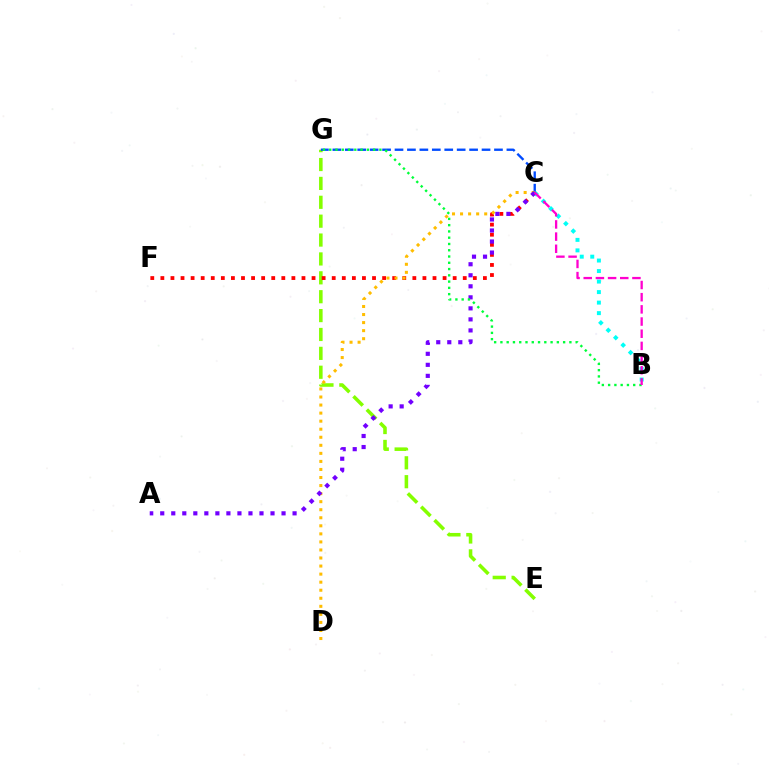{('E', 'G'): [{'color': '#84ff00', 'line_style': 'dashed', 'thickness': 2.57}], ('C', 'G'): [{'color': '#004bff', 'line_style': 'dashed', 'thickness': 1.69}], ('C', 'F'): [{'color': '#ff0000', 'line_style': 'dotted', 'thickness': 2.74}], ('B', 'C'): [{'color': '#00fff6', 'line_style': 'dotted', 'thickness': 2.86}, {'color': '#ff00cf', 'line_style': 'dashed', 'thickness': 1.65}], ('C', 'D'): [{'color': '#ffbd00', 'line_style': 'dotted', 'thickness': 2.19}], ('A', 'C'): [{'color': '#7200ff', 'line_style': 'dotted', 'thickness': 3.0}], ('B', 'G'): [{'color': '#00ff39', 'line_style': 'dotted', 'thickness': 1.7}]}